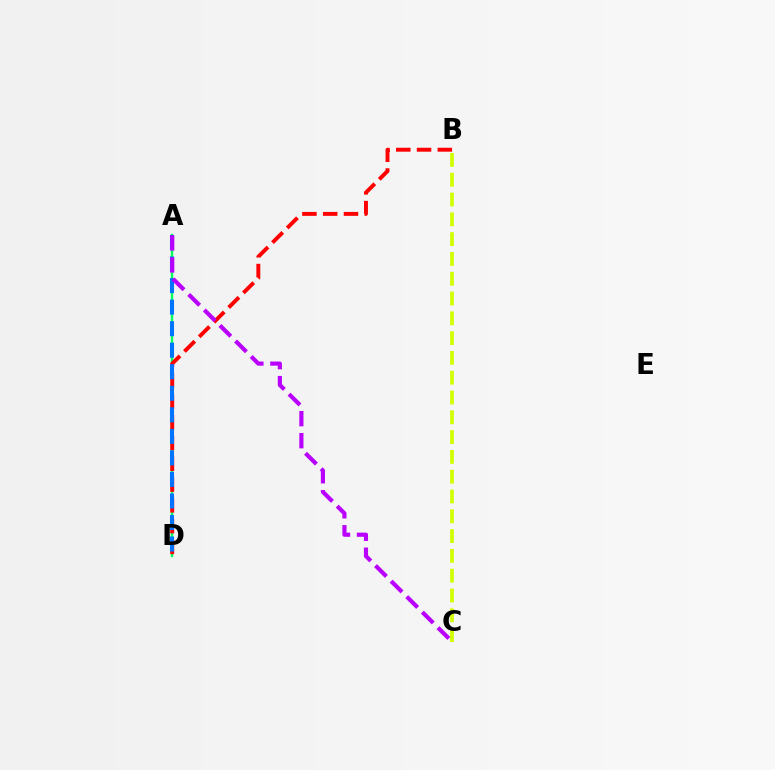{('B', 'C'): [{'color': '#d1ff00', 'line_style': 'dashed', 'thickness': 2.69}], ('A', 'D'): [{'color': '#00ff5c', 'line_style': 'solid', 'thickness': 1.75}, {'color': '#0074ff', 'line_style': 'dashed', 'thickness': 2.93}], ('B', 'D'): [{'color': '#ff0000', 'line_style': 'dashed', 'thickness': 2.82}], ('A', 'C'): [{'color': '#b900ff', 'line_style': 'dashed', 'thickness': 2.99}]}